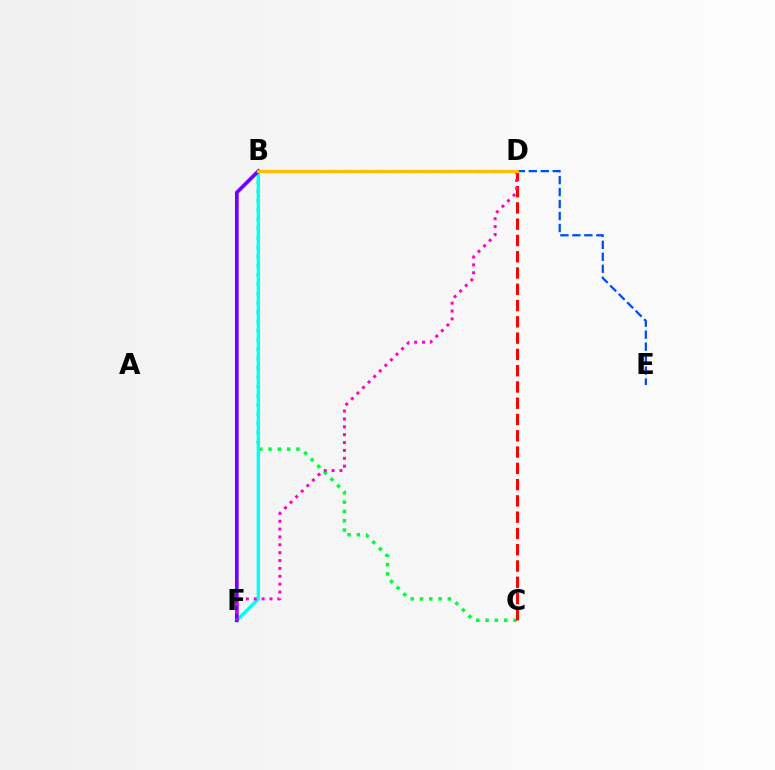{('B', 'D'): [{'color': '#84ff00', 'line_style': 'dashed', 'thickness': 2.26}, {'color': '#ffbd00', 'line_style': 'solid', 'thickness': 2.27}], ('B', 'C'): [{'color': '#00ff39', 'line_style': 'dotted', 'thickness': 2.52}], ('B', 'F'): [{'color': '#00fff6', 'line_style': 'solid', 'thickness': 2.42}, {'color': '#7200ff', 'line_style': 'solid', 'thickness': 2.65}], ('D', 'E'): [{'color': '#004bff', 'line_style': 'dashed', 'thickness': 1.63}], ('C', 'D'): [{'color': '#ff0000', 'line_style': 'dashed', 'thickness': 2.21}], ('D', 'F'): [{'color': '#ff00cf', 'line_style': 'dotted', 'thickness': 2.14}]}